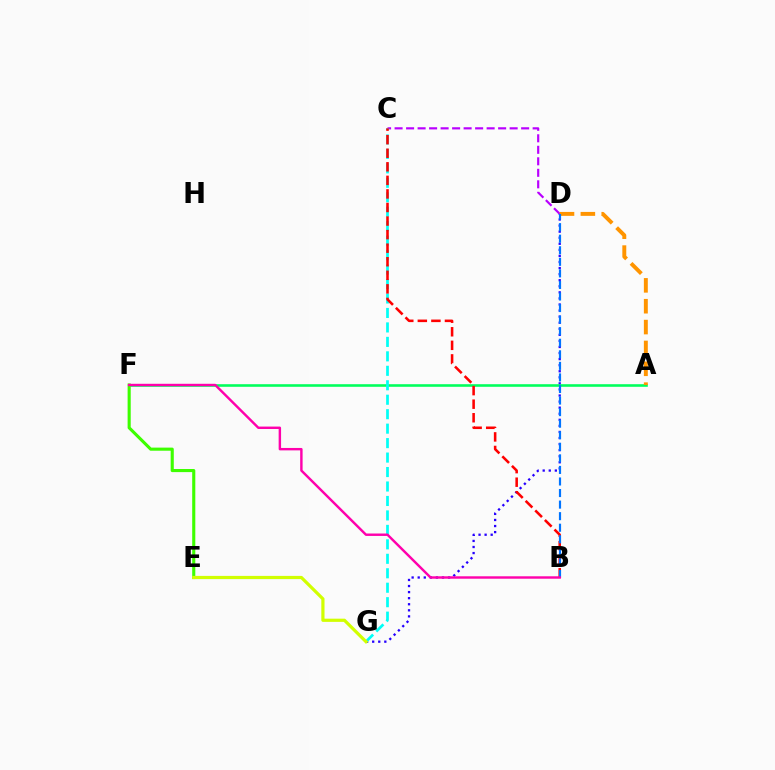{('C', 'D'): [{'color': '#b900ff', 'line_style': 'dashed', 'thickness': 1.56}], ('D', 'G'): [{'color': '#2500ff', 'line_style': 'dotted', 'thickness': 1.65}], ('A', 'F'): [{'color': '#00ff5c', 'line_style': 'solid', 'thickness': 1.87}], ('C', 'G'): [{'color': '#00fff6', 'line_style': 'dashed', 'thickness': 1.96}], ('A', 'D'): [{'color': '#ff9400', 'line_style': 'dashed', 'thickness': 2.83}], ('B', 'C'): [{'color': '#ff0000', 'line_style': 'dashed', 'thickness': 1.84}], ('B', 'D'): [{'color': '#0074ff', 'line_style': 'dashed', 'thickness': 1.57}], ('E', 'F'): [{'color': '#3dff00', 'line_style': 'solid', 'thickness': 2.24}], ('E', 'G'): [{'color': '#d1ff00', 'line_style': 'solid', 'thickness': 2.31}], ('B', 'F'): [{'color': '#ff00ac', 'line_style': 'solid', 'thickness': 1.75}]}